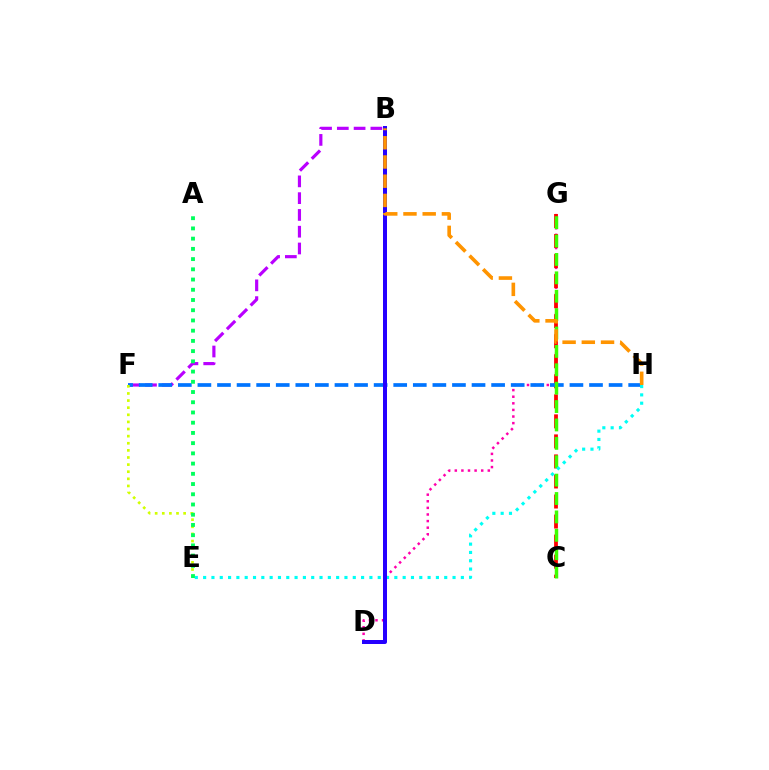{('D', 'G'): [{'color': '#ff00ac', 'line_style': 'dotted', 'thickness': 1.79}], ('C', 'G'): [{'color': '#ff0000', 'line_style': 'dashed', 'thickness': 2.72}, {'color': '#3dff00', 'line_style': 'dashed', 'thickness': 2.5}], ('B', 'F'): [{'color': '#b900ff', 'line_style': 'dashed', 'thickness': 2.28}], ('F', 'H'): [{'color': '#0074ff', 'line_style': 'dashed', 'thickness': 2.66}], ('E', 'F'): [{'color': '#d1ff00', 'line_style': 'dotted', 'thickness': 1.93}], ('E', 'H'): [{'color': '#00fff6', 'line_style': 'dotted', 'thickness': 2.26}], ('A', 'E'): [{'color': '#00ff5c', 'line_style': 'dotted', 'thickness': 2.78}], ('B', 'D'): [{'color': '#2500ff', 'line_style': 'solid', 'thickness': 2.88}], ('B', 'H'): [{'color': '#ff9400', 'line_style': 'dashed', 'thickness': 2.61}]}